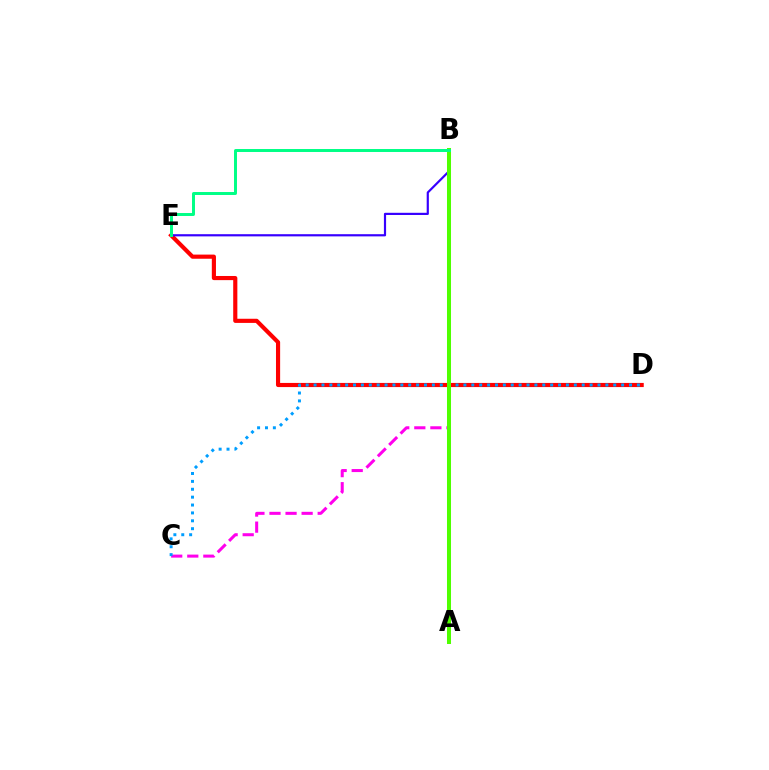{('D', 'E'): [{'color': '#ff0000', 'line_style': 'solid', 'thickness': 2.98}], ('A', 'B'): [{'color': '#ffd500', 'line_style': 'dashed', 'thickness': 1.52}, {'color': '#4fff00', 'line_style': 'solid', 'thickness': 2.89}], ('B', 'C'): [{'color': '#ff00ed', 'line_style': 'dashed', 'thickness': 2.18}], ('C', 'D'): [{'color': '#009eff', 'line_style': 'dotted', 'thickness': 2.14}], ('B', 'E'): [{'color': '#3700ff', 'line_style': 'solid', 'thickness': 1.57}, {'color': '#00ff86', 'line_style': 'solid', 'thickness': 2.13}]}